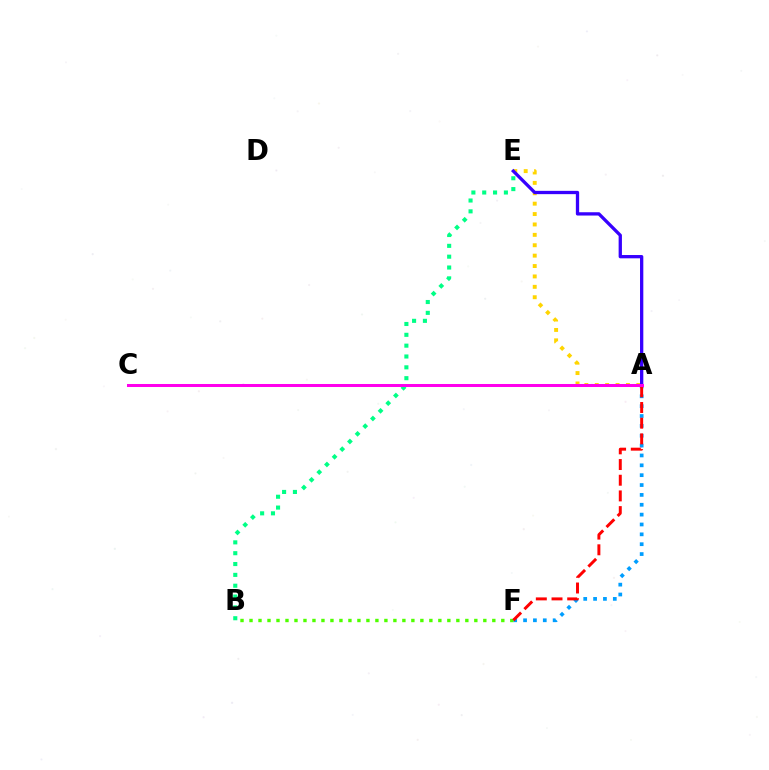{('A', 'F'): [{'color': '#009eff', 'line_style': 'dotted', 'thickness': 2.68}, {'color': '#ff0000', 'line_style': 'dashed', 'thickness': 2.13}], ('B', 'E'): [{'color': '#00ff86', 'line_style': 'dotted', 'thickness': 2.94}], ('B', 'F'): [{'color': '#4fff00', 'line_style': 'dotted', 'thickness': 2.44}], ('A', 'E'): [{'color': '#ffd500', 'line_style': 'dotted', 'thickness': 2.82}, {'color': '#3700ff', 'line_style': 'solid', 'thickness': 2.37}], ('A', 'C'): [{'color': '#ff00ed', 'line_style': 'solid', 'thickness': 2.17}]}